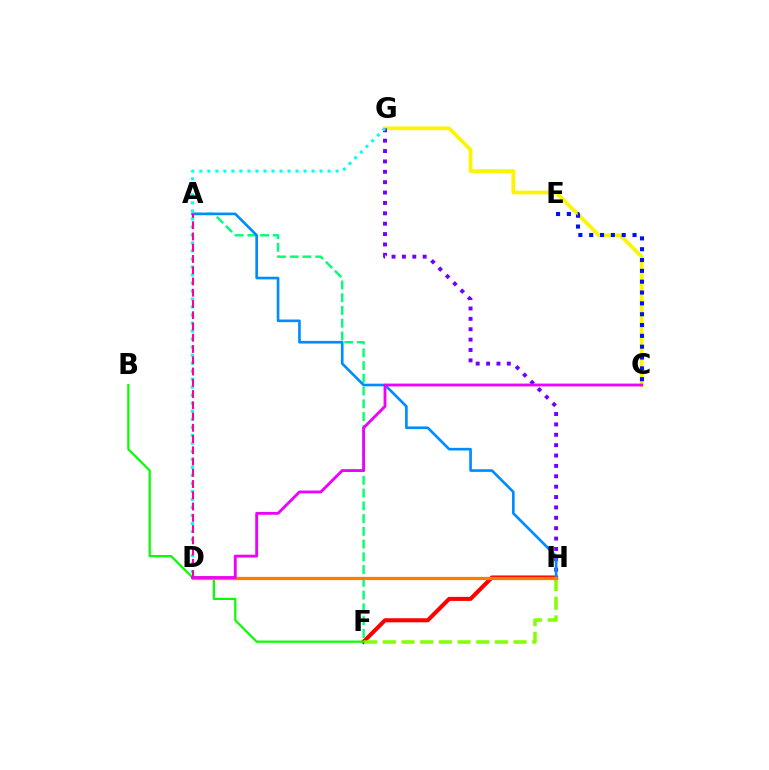{('C', 'G'): [{'color': '#fcf500', 'line_style': 'solid', 'thickness': 2.69}], ('F', 'H'): [{'color': '#ff0000', 'line_style': 'solid', 'thickness': 2.92}, {'color': '#84ff00', 'line_style': 'dashed', 'thickness': 2.54}], ('A', 'F'): [{'color': '#00ff74', 'line_style': 'dashed', 'thickness': 1.73}], ('C', 'E'): [{'color': '#0010ff', 'line_style': 'dotted', 'thickness': 2.94}], ('G', 'H'): [{'color': '#7200ff', 'line_style': 'dotted', 'thickness': 2.82}], ('B', 'F'): [{'color': '#08ff00', 'line_style': 'solid', 'thickness': 1.6}], ('A', 'H'): [{'color': '#008cff', 'line_style': 'solid', 'thickness': 1.91}], ('D', 'G'): [{'color': '#00fff6', 'line_style': 'dotted', 'thickness': 2.18}], ('A', 'D'): [{'color': '#ff0094', 'line_style': 'dashed', 'thickness': 1.53}], ('D', 'H'): [{'color': '#ff7c00', 'line_style': 'solid', 'thickness': 2.36}], ('C', 'D'): [{'color': '#ee00ff', 'line_style': 'solid', 'thickness': 2.04}]}